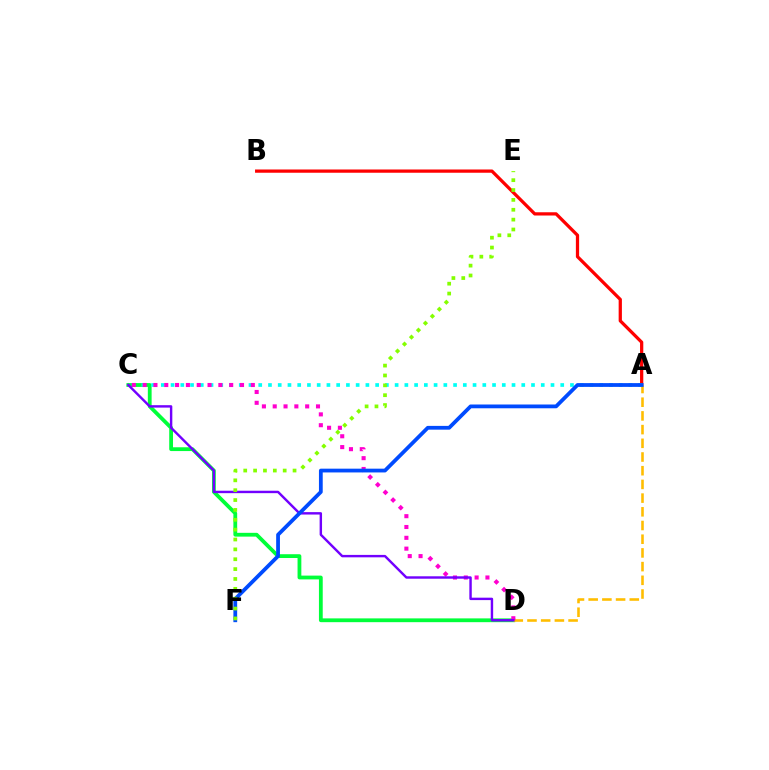{('C', 'D'): [{'color': '#00ff39', 'line_style': 'solid', 'thickness': 2.73}, {'color': '#ff00cf', 'line_style': 'dotted', 'thickness': 2.94}, {'color': '#7200ff', 'line_style': 'solid', 'thickness': 1.74}], ('A', 'B'): [{'color': '#ff0000', 'line_style': 'solid', 'thickness': 2.34}], ('A', 'C'): [{'color': '#00fff6', 'line_style': 'dotted', 'thickness': 2.65}], ('A', 'D'): [{'color': '#ffbd00', 'line_style': 'dashed', 'thickness': 1.86}], ('A', 'F'): [{'color': '#004bff', 'line_style': 'solid', 'thickness': 2.72}], ('E', 'F'): [{'color': '#84ff00', 'line_style': 'dotted', 'thickness': 2.68}]}